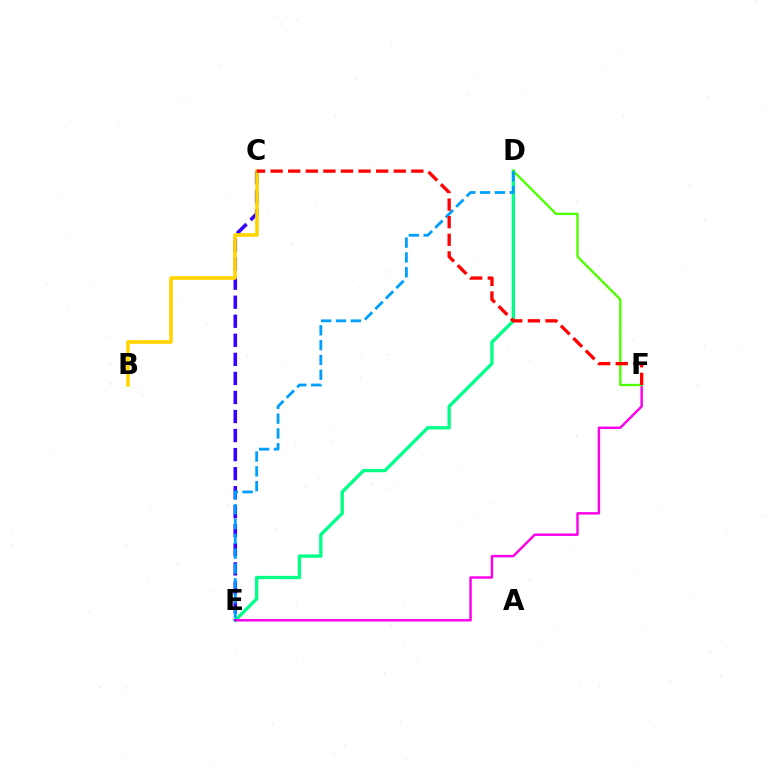{('D', 'E'): [{'color': '#00ff86', 'line_style': 'solid', 'thickness': 2.4}, {'color': '#009eff', 'line_style': 'dashed', 'thickness': 2.01}], ('E', 'F'): [{'color': '#ff00ed', 'line_style': 'solid', 'thickness': 1.76}], ('C', 'E'): [{'color': '#3700ff', 'line_style': 'dashed', 'thickness': 2.59}], ('D', 'F'): [{'color': '#4fff00', 'line_style': 'solid', 'thickness': 1.7}], ('B', 'C'): [{'color': '#ffd500', 'line_style': 'solid', 'thickness': 2.59}], ('C', 'F'): [{'color': '#ff0000', 'line_style': 'dashed', 'thickness': 2.39}]}